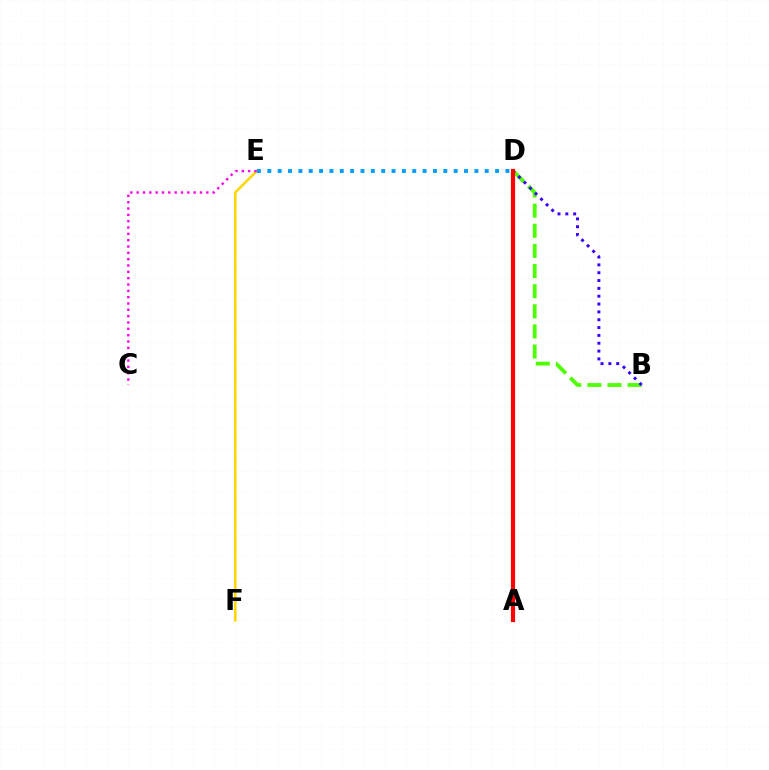{('E', 'F'): [{'color': '#ffd500', 'line_style': 'solid', 'thickness': 1.82}], ('C', 'E'): [{'color': '#ff00ed', 'line_style': 'dotted', 'thickness': 1.72}], ('D', 'E'): [{'color': '#009eff', 'line_style': 'dotted', 'thickness': 2.81}], ('B', 'D'): [{'color': '#4fff00', 'line_style': 'dashed', 'thickness': 2.74}, {'color': '#3700ff', 'line_style': 'dotted', 'thickness': 2.13}], ('A', 'D'): [{'color': '#00ff86', 'line_style': 'dashed', 'thickness': 1.59}, {'color': '#ff0000', 'line_style': 'solid', 'thickness': 3.0}]}